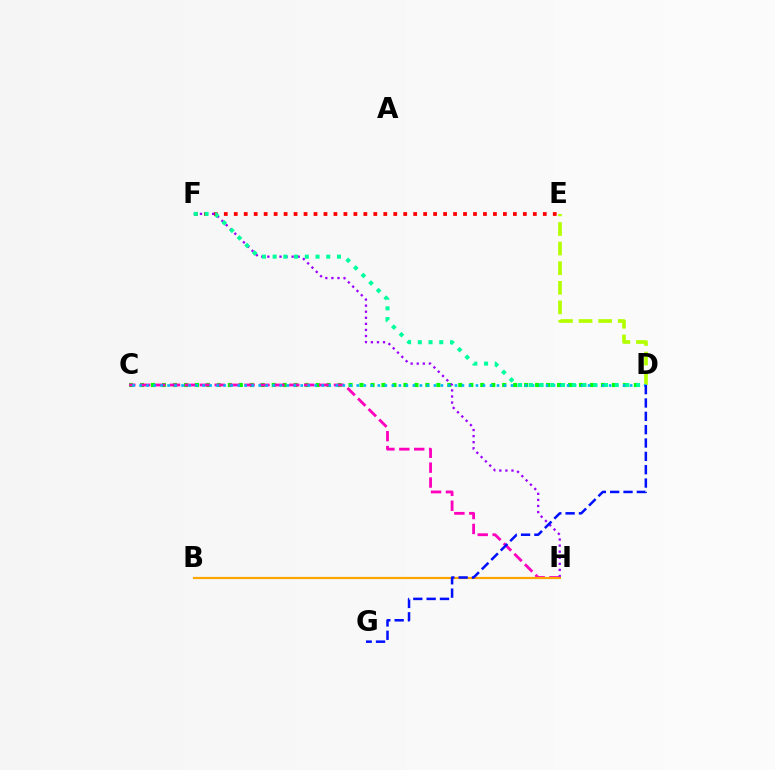{('C', 'D'): [{'color': '#08ff00', 'line_style': 'dotted', 'thickness': 2.98}, {'color': '#00b5ff', 'line_style': 'dotted', 'thickness': 1.9}], ('C', 'H'): [{'color': '#ff00bd', 'line_style': 'dashed', 'thickness': 2.02}], ('D', 'E'): [{'color': '#b3ff00', 'line_style': 'dashed', 'thickness': 2.66}], ('E', 'F'): [{'color': '#ff0000', 'line_style': 'dotted', 'thickness': 2.71}], ('F', 'H'): [{'color': '#9b00ff', 'line_style': 'dotted', 'thickness': 1.65}], ('B', 'H'): [{'color': '#ffa500', 'line_style': 'solid', 'thickness': 1.58}], ('D', 'G'): [{'color': '#0010ff', 'line_style': 'dashed', 'thickness': 1.81}], ('D', 'F'): [{'color': '#00ff9d', 'line_style': 'dotted', 'thickness': 2.91}]}